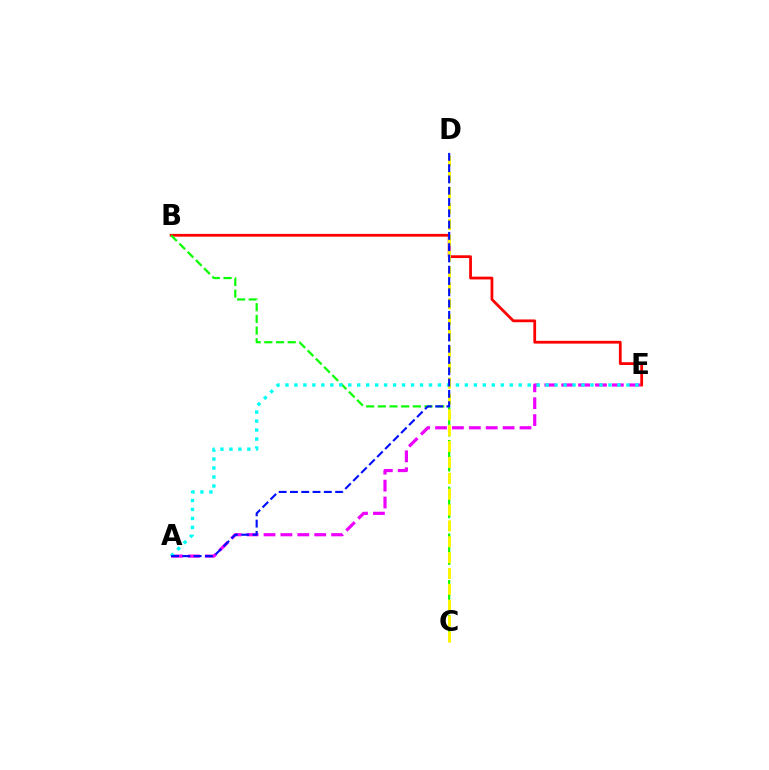{('A', 'E'): [{'color': '#ee00ff', 'line_style': 'dashed', 'thickness': 2.3}, {'color': '#00fff6', 'line_style': 'dotted', 'thickness': 2.44}], ('B', 'E'): [{'color': '#ff0000', 'line_style': 'solid', 'thickness': 1.99}], ('B', 'C'): [{'color': '#08ff00', 'line_style': 'dashed', 'thickness': 1.59}], ('C', 'D'): [{'color': '#fcf500', 'line_style': 'dashed', 'thickness': 2.16}], ('A', 'D'): [{'color': '#0010ff', 'line_style': 'dashed', 'thickness': 1.53}]}